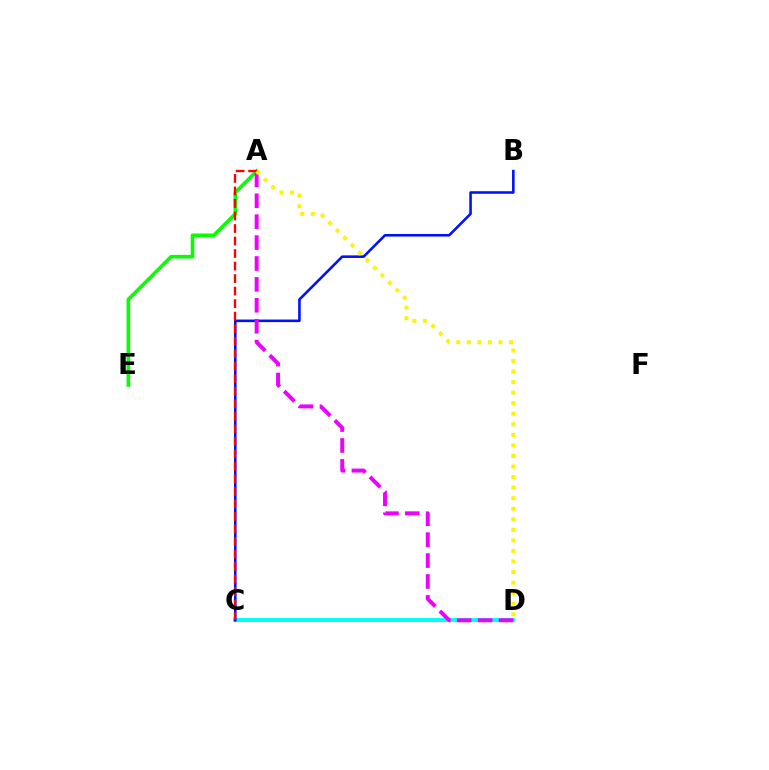{('A', 'E'): [{'color': '#08ff00', 'line_style': 'solid', 'thickness': 2.61}], ('C', 'D'): [{'color': '#00fff6', 'line_style': 'solid', 'thickness': 2.81}], ('B', 'C'): [{'color': '#0010ff', 'line_style': 'solid', 'thickness': 1.86}], ('A', 'D'): [{'color': '#ee00ff', 'line_style': 'dashed', 'thickness': 2.84}, {'color': '#fcf500', 'line_style': 'dotted', 'thickness': 2.87}], ('A', 'C'): [{'color': '#ff0000', 'line_style': 'dashed', 'thickness': 1.7}]}